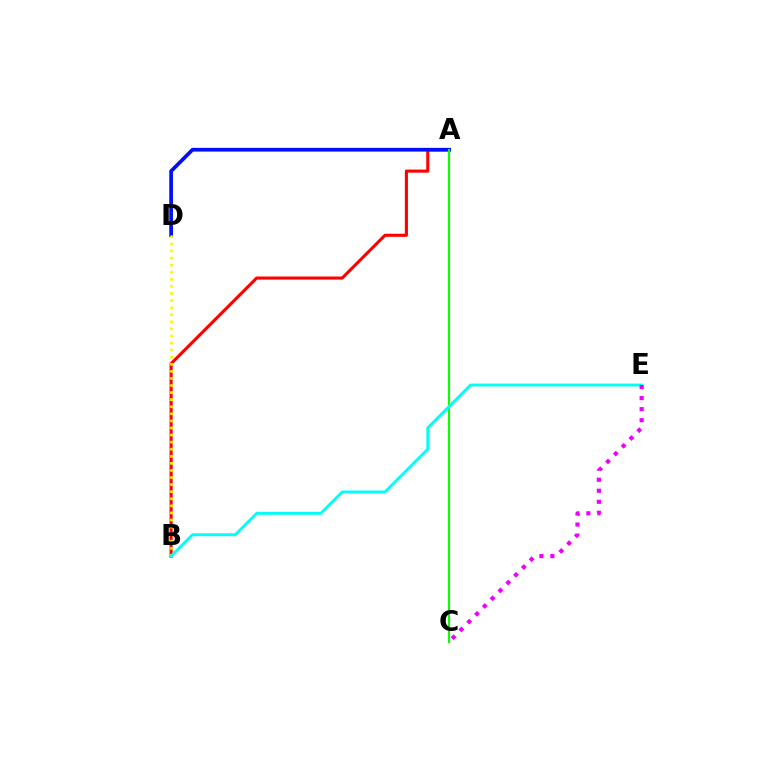{('A', 'B'): [{'color': '#ff0000', 'line_style': 'solid', 'thickness': 2.23}], ('A', 'D'): [{'color': '#0010ff', 'line_style': 'solid', 'thickness': 2.69}], ('A', 'C'): [{'color': '#08ff00', 'line_style': 'solid', 'thickness': 1.53}], ('B', 'D'): [{'color': '#fcf500', 'line_style': 'dotted', 'thickness': 1.92}], ('B', 'E'): [{'color': '#00fff6', 'line_style': 'solid', 'thickness': 2.07}], ('C', 'E'): [{'color': '#ee00ff', 'line_style': 'dotted', 'thickness': 3.0}]}